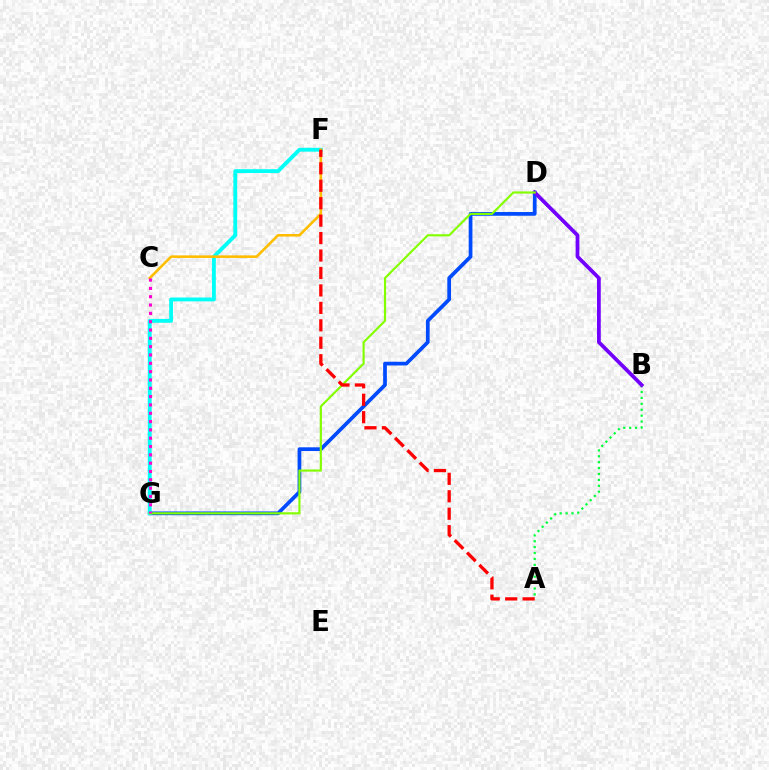{('A', 'B'): [{'color': '#00ff39', 'line_style': 'dotted', 'thickness': 1.61}], ('D', 'G'): [{'color': '#004bff', 'line_style': 'solid', 'thickness': 2.68}, {'color': '#84ff00', 'line_style': 'solid', 'thickness': 1.56}], ('F', 'G'): [{'color': '#00fff6', 'line_style': 'solid', 'thickness': 2.78}], ('B', 'D'): [{'color': '#7200ff', 'line_style': 'solid', 'thickness': 2.7}], ('C', 'F'): [{'color': '#ffbd00', 'line_style': 'solid', 'thickness': 1.86}], ('A', 'F'): [{'color': '#ff0000', 'line_style': 'dashed', 'thickness': 2.37}], ('C', 'G'): [{'color': '#ff00cf', 'line_style': 'dotted', 'thickness': 2.26}]}